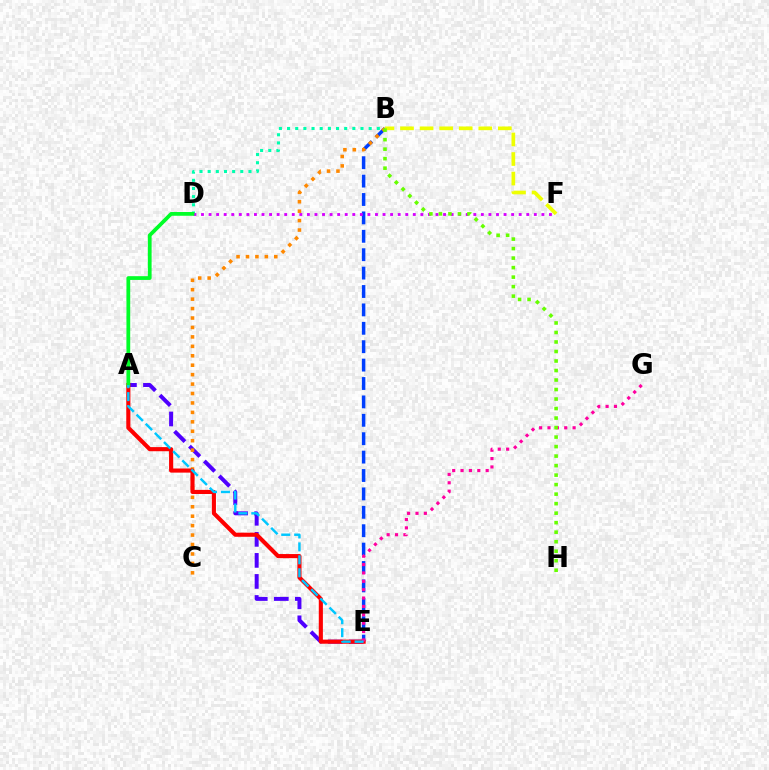{('B', 'E'): [{'color': '#003fff', 'line_style': 'dashed', 'thickness': 2.5}], ('B', 'D'): [{'color': '#00ffaf', 'line_style': 'dotted', 'thickness': 2.22}], ('D', 'F'): [{'color': '#d600ff', 'line_style': 'dotted', 'thickness': 2.06}], ('A', 'E'): [{'color': '#4f00ff', 'line_style': 'dashed', 'thickness': 2.86}, {'color': '#ff0000', 'line_style': 'solid', 'thickness': 2.96}, {'color': '#00c7ff', 'line_style': 'dashed', 'thickness': 1.76}], ('B', 'C'): [{'color': '#ff8800', 'line_style': 'dotted', 'thickness': 2.56}], ('B', 'F'): [{'color': '#eeff00', 'line_style': 'dashed', 'thickness': 2.66}], ('E', 'G'): [{'color': '#ff00a0', 'line_style': 'dotted', 'thickness': 2.27}], ('B', 'H'): [{'color': '#66ff00', 'line_style': 'dotted', 'thickness': 2.58}], ('A', 'D'): [{'color': '#00ff27', 'line_style': 'solid', 'thickness': 2.71}]}